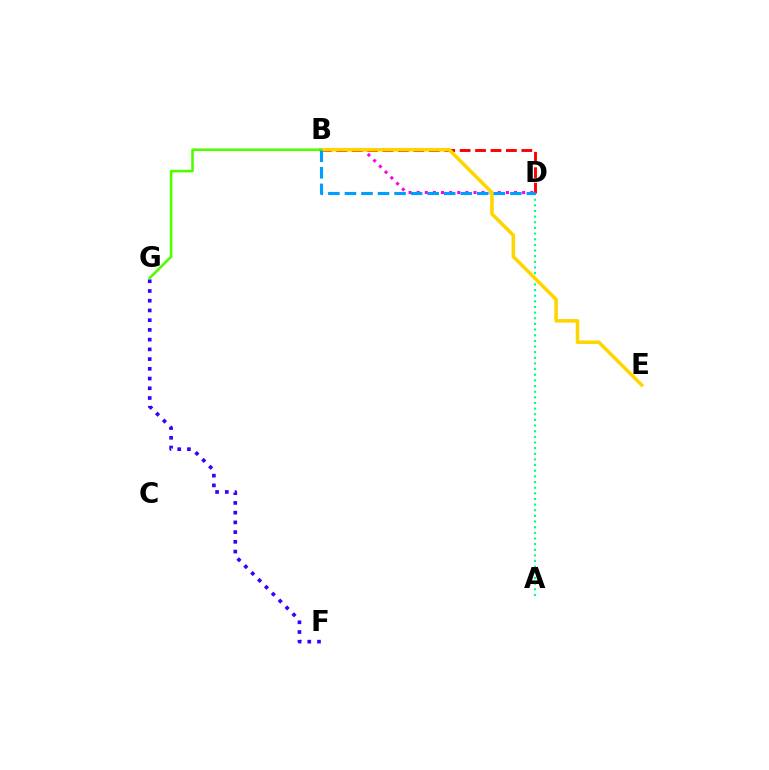{('A', 'D'): [{'color': '#00ff86', 'line_style': 'dotted', 'thickness': 1.53}], ('B', 'D'): [{'color': '#ff00ed', 'line_style': 'dotted', 'thickness': 2.2}, {'color': '#ff0000', 'line_style': 'dashed', 'thickness': 2.1}, {'color': '#009eff', 'line_style': 'dashed', 'thickness': 2.25}], ('F', 'G'): [{'color': '#3700ff', 'line_style': 'dotted', 'thickness': 2.64}], ('B', 'E'): [{'color': '#ffd500', 'line_style': 'solid', 'thickness': 2.56}], ('B', 'G'): [{'color': '#4fff00', 'line_style': 'solid', 'thickness': 1.87}]}